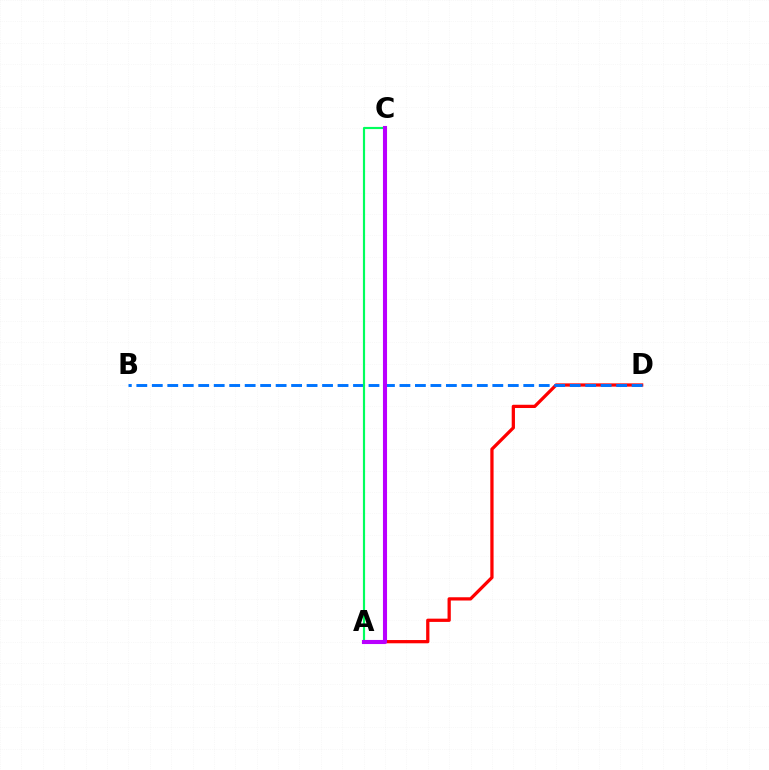{('A', 'D'): [{'color': '#ff0000', 'line_style': 'solid', 'thickness': 2.35}], ('B', 'D'): [{'color': '#0074ff', 'line_style': 'dashed', 'thickness': 2.1}], ('A', 'C'): [{'color': '#00ff5c', 'line_style': 'solid', 'thickness': 1.56}, {'color': '#d1ff00', 'line_style': 'dotted', 'thickness': 1.64}, {'color': '#b900ff', 'line_style': 'solid', 'thickness': 2.94}]}